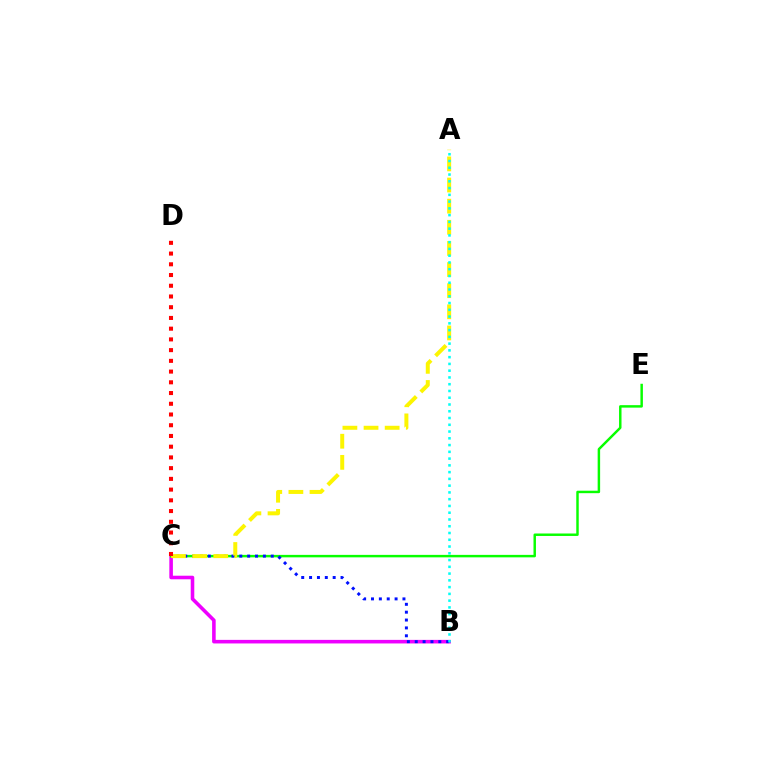{('B', 'C'): [{'color': '#ee00ff', 'line_style': 'solid', 'thickness': 2.57}, {'color': '#0010ff', 'line_style': 'dotted', 'thickness': 2.14}], ('C', 'E'): [{'color': '#08ff00', 'line_style': 'solid', 'thickness': 1.77}], ('A', 'C'): [{'color': '#fcf500', 'line_style': 'dashed', 'thickness': 2.87}], ('A', 'B'): [{'color': '#00fff6', 'line_style': 'dotted', 'thickness': 1.84}], ('C', 'D'): [{'color': '#ff0000', 'line_style': 'dotted', 'thickness': 2.92}]}